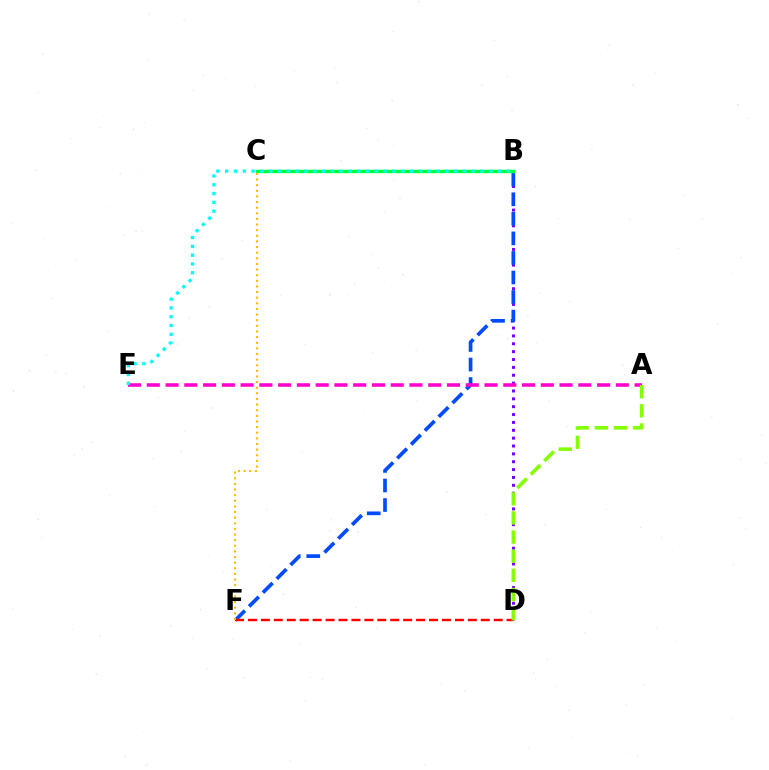{('B', 'D'): [{'color': '#7200ff', 'line_style': 'dotted', 'thickness': 2.14}], ('B', 'F'): [{'color': '#004bff', 'line_style': 'dashed', 'thickness': 2.66}], ('D', 'F'): [{'color': '#ff0000', 'line_style': 'dashed', 'thickness': 1.76}], ('B', 'C'): [{'color': '#00ff39', 'line_style': 'solid', 'thickness': 2.44}], ('C', 'F'): [{'color': '#ffbd00', 'line_style': 'dotted', 'thickness': 1.53}], ('A', 'E'): [{'color': '#ff00cf', 'line_style': 'dashed', 'thickness': 2.55}], ('A', 'D'): [{'color': '#84ff00', 'line_style': 'dashed', 'thickness': 2.6}], ('B', 'E'): [{'color': '#00fff6', 'line_style': 'dotted', 'thickness': 2.39}]}